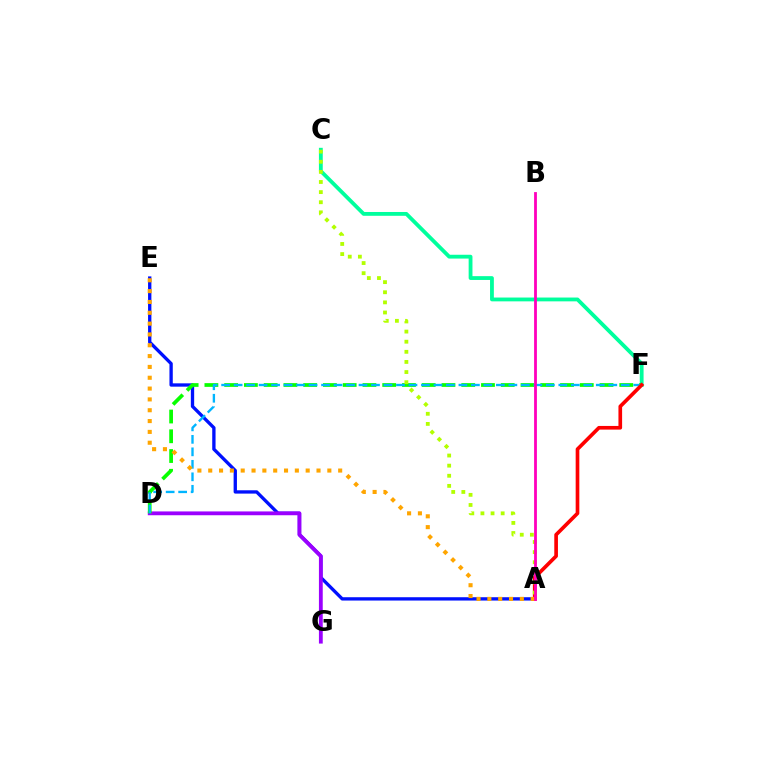{('A', 'E'): [{'color': '#0010ff', 'line_style': 'solid', 'thickness': 2.4}, {'color': '#ffa500', 'line_style': 'dotted', 'thickness': 2.94}], ('D', 'G'): [{'color': '#9b00ff', 'line_style': 'solid', 'thickness': 2.75}], ('C', 'F'): [{'color': '#00ff9d', 'line_style': 'solid', 'thickness': 2.75}], ('D', 'F'): [{'color': '#08ff00', 'line_style': 'dashed', 'thickness': 2.68}, {'color': '#00b5ff', 'line_style': 'dashed', 'thickness': 1.7}], ('A', 'F'): [{'color': '#ff0000', 'line_style': 'solid', 'thickness': 2.64}], ('A', 'C'): [{'color': '#b3ff00', 'line_style': 'dotted', 'thickness': 2.75}], ('A', 'B'): [{'color': '#ff00bd', 'line_style': 'solid', 'thickness': 2.02}]}